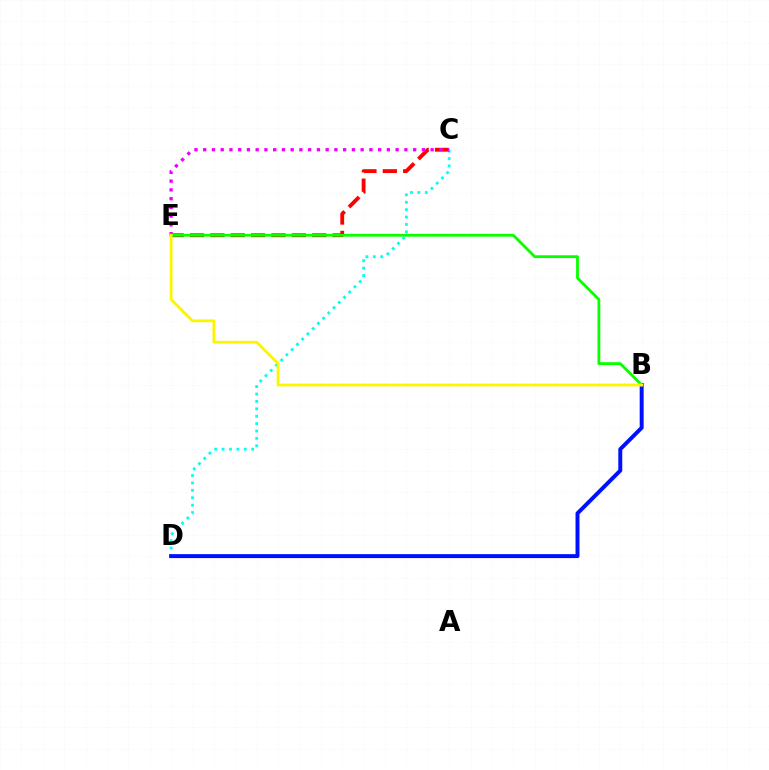{('C', 'D'): [{'color': '#00fff6', 'line_style': 'dotted', 'thickness': 2.01}], ('C', 'E'): [{'color': '#ff0000', 'line_style': 'dashed', 'thickness': 2.77}, {'color': '#ee00ff', 'line_style': 'dotted', 'thickness': 2.38}], ('B', 'D'): [{'color': '#0010ff', 'line_style': 'solid', 'thickness': 2.85}], ('B', 'E'): [{'color': '#08ff00', 'line_style': 'solid', 'thickness': 2.01}, {'color': '#fcf500', 'line_style': 'solid', 'thickness': 2.01}]}